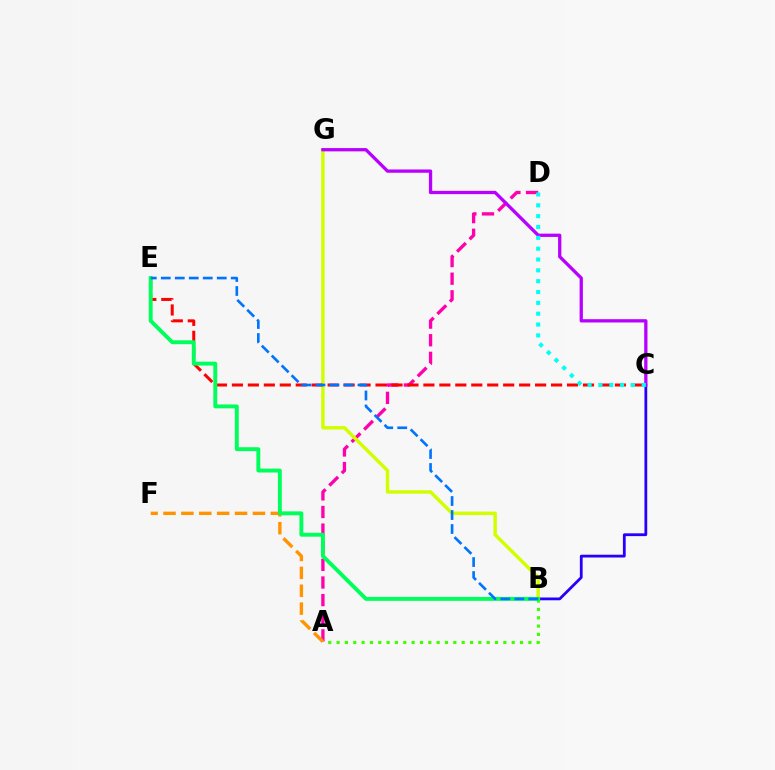{('A', 'B'): [{'color': '#3dff00', 'line_style': 'dotted', 'thickness': 2.27}], ('B', 'C'): [{'color': '#2500ff', 'line_style': 'solid', 'thickness': 2.0}], ('A', 'D'): [{'color': '#ff00ac', 'line_style': 'dashed', 'thickness': 2.39}], ('B', 'G'): [{'color': '#d1ff00', 'line_style': 'solid', 'thickness': 2.48}], ('C', 'G'): [{'color': '#b900ff', 'line_style': 'solid', 'thickness': 2.37}], ('C', 'E'): [{'color': '#ff0000', 'line_style': 'dashed', 'thickness': 2.17}], ('C', 'D'): [{'color': '#00fff6', 'line_style': 'dotted', 'thickness': 2.94}], ('A', 'F'): [{'color': '#ff9400', 'line_style': 'dashed', 'thickness': 2.43}], ('B', 'E'): [{'color': '#00ff5c', 'line_style': 'solid', 'thickness': 2.81}, {'color': '#0074ff', 'line_style': 'dashed', 'thickness': 1.9}]}